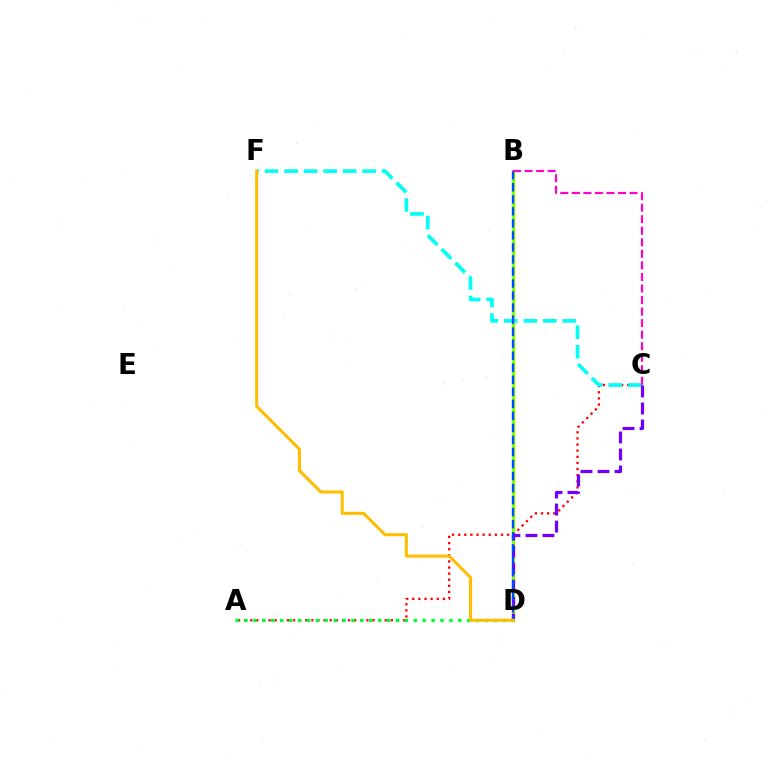{('B', 'D'): [{'color': '#84ff00', 'line_style': 'solid', 'thickness': 2.38}, {'color': '#004bff', 'line_style': 'dashed', 'thickness': 1.63}], ('A', 'C'): [{'color': '#ff0000', 'line_style': 'dotted', 'thickness': 1.66}], ('C', 'F'): [{'color': '#00fff6', 'line_style': 'dashed', 'thickness': 2.65}], ('A', 'D'): [{'color': '#00ff39', 'line_style': 'dotted', 'thickness': 2.42}], ('C', 'D'): [{'color': '#7200ff', 'line_style': 'dashed', 'thickness': 2.31}], ('D', 'F'): [{'color': '#ffbd00', 'line_style': 'solid', 'thickness': 2.18}], ('B', 'C'): [{'color': '#ff00cf', 'line_style': 'dashed', 'thickness': 1.57}]}